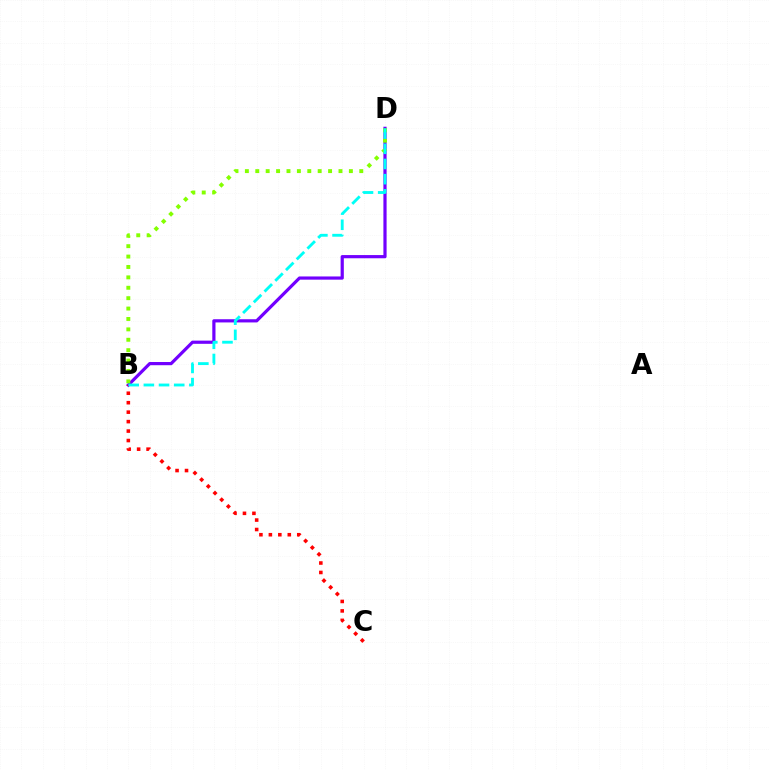{('B', 'D'): [{'color': '#7200ff', 'line_style': 'solid', 'thickness': 2.3}, {'color': '#84ff00', 'line_style': 'dotted', 'thickness': 2.83}, {'color': '#00fff6', 'line_style': 'dashed', 'thickness': 2.06}], ('B', 'C'): [{'color': '#ff0000', 'line_style': 'dotted', 'thickness': 2.57}]}